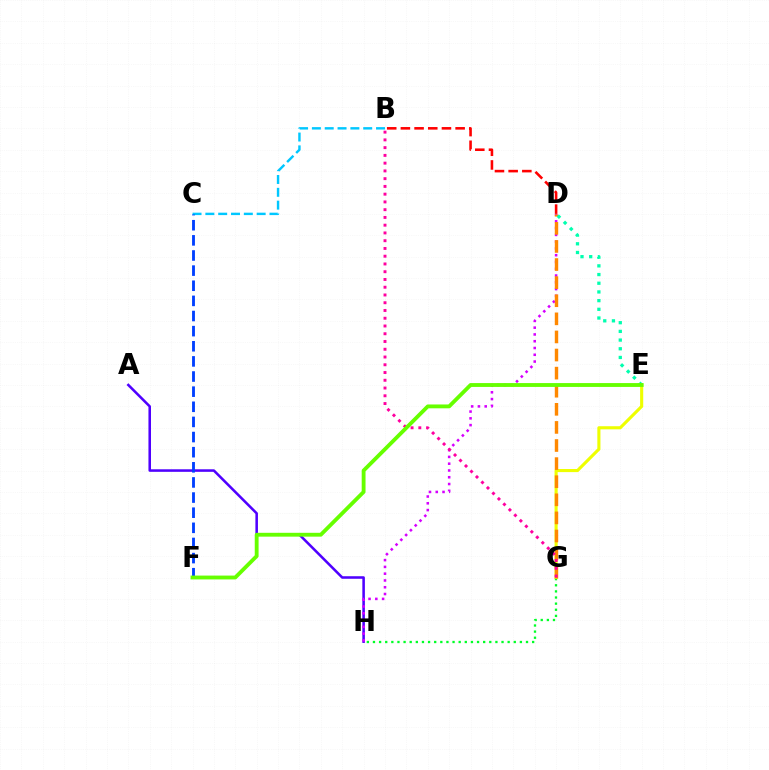{('G', 'H'): [{'color': '#00ff27', 'line_style': 'dotted', 'thickness': 1.66}], ('A', 'H'): [{'color': '#4f00ff', 'line_style': 'solid', 'thickness': 1.83}], ('E', 'G'): [{'color': '#eeff00', 'line_style': 'solid', 'thickness': 2.24}], ('D', 'H'): [{'color': '#d600ff', 'line_style': 'dotted', 'thickness': 1.84}], ('D', 'G'): [{'color': '#ff8800', 'line_style': 'dashed', 'thickness': 2.46}], ('B', 'D'): [{'color': '#ff0000', 'line_style': 'dashed', 'thickness': 1.86}], ('B', 'C'): [{'color': '#00c7ff', 'line_style': 'dashed', 'thickness': 1.74}], ('C', 'F'): [{'color': '#003fff', 'line_style': 'dashed', 'thickness': 2.06}], ('B', 'G'): [{'color': '#ff00a0', 'line_style': 'dotted', 'thickness': 2.11}], ('D', 'E'): [{'color': '#00ffaf', 'line_style': 'dotted', 'thickness': 2.36}], ('E', 'F'): [{'color': '#66ff00', 'line_style': 'solid', 'thickness': 2.77}]}